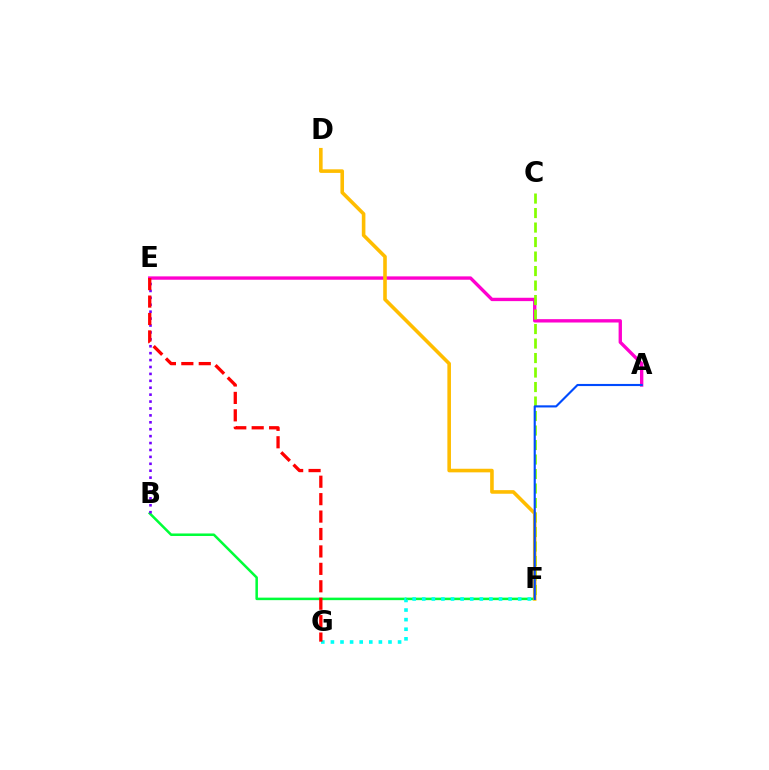{('A', 'E'): [{'color': '#ff00cf', 'line_style': 'solid', 'thickness': 2.41}], ('B', 'F'): [{'color': '#00ff39', 'line_style': 'solid', 'thickness': 1.82}], ('C', 'F'): [{'color': '#84ff00', 'line_style': 'dashed', 'thickness': 1.97}], ('B', 'E'): [{'color': '#7200ff', 'line_style': 'dotted', 'thickness': 1.88}], ('F', 'G'): [{'color': '#00fff6', 'line_style': 'dotted', 'thickness': 2.61}], ('D', 'F'): [{'color': '#ffbd00', 'line_style': 'solid', 'thickness': 2.59}], ('E', 'G'): [{'color': '#ff0000', 'line_style': 'dashed', 'thickness': 2.37}], ('A', 'F'): [{'color': '#004bff', 'line_style': 'solid', 'thickness': 1.54}]}